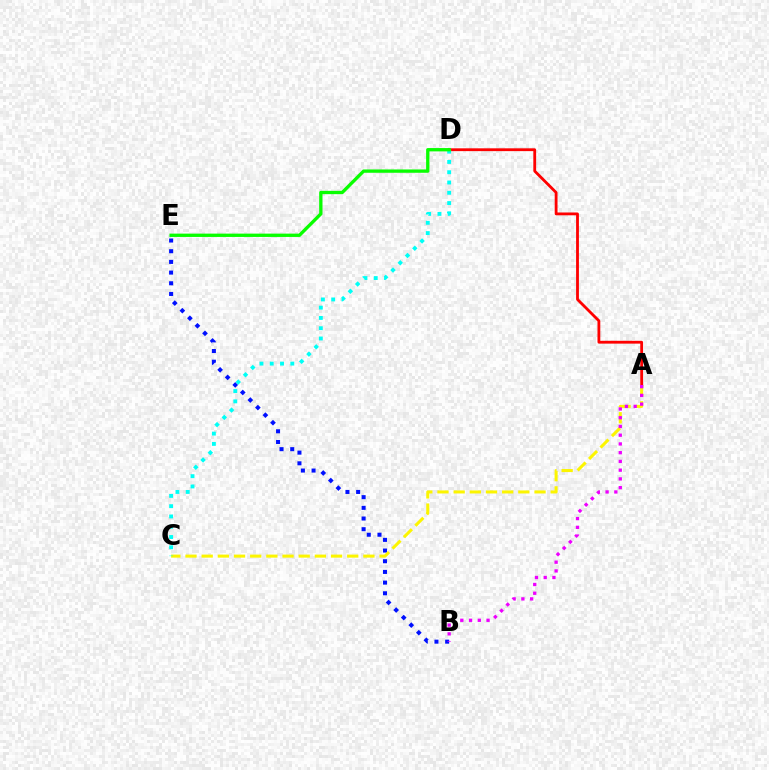{('B', 'E'): [{'color': '#0010ff', 'line_style': 'dotted', 'thickness': 2.9}], ('A', 'D'): [{'color': '#ff0000', 'line_style': 'solid', 'thickness': 2.02}], ('A', 'C'): [{'color': '#fcf500', 'line_style': 'dashed', 'thickness': 2.2}], ('C', 'D'): [{'color': '#00fff6', 'line_style': 'dotted', 'thickness': 2.79}], ('A', 'B'): [{'color': '#ee00ff', 'line_style': 'dotted', 'thickness': 2.38}], ('D', 'E'): [{'color': '#08ff00', 'line_style': 'solid', 'thickness': 2.39}]}